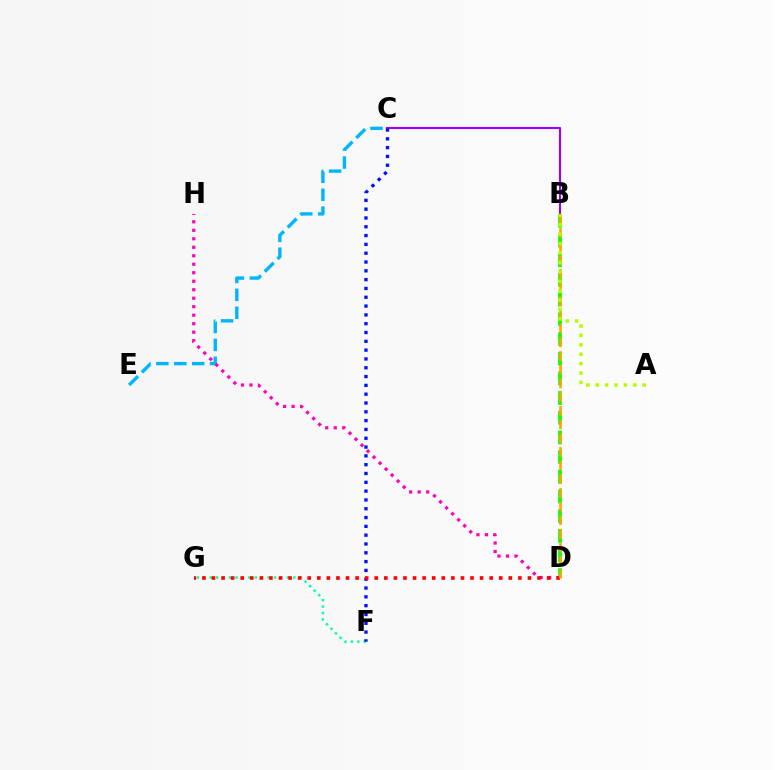{('B', 'C'): [{'color': '#9b00ff', 'line_style': 'solid', 'thickness': 1.51}], ('C', 'E'): [{'color': '#00b5ff', 'line_style': 'dashed', 'thickness': 2.43}], ('F', 'G'): [{'color': '#00ff9d', 'line_style': 'dotted', 'thickness': 1.75}], ('D', 'H'): [{'color': '#ff00bd', 'line_style': 'dotted', 'thickness': 2.31}], ('C', 'F'): [{'color': '#0010ff', 'line_style': 'dotted', 'thickness': 2.39}], ('B', 'D'): [{'color': '#08ff00', 'line_style': 'dashed', 'thickness': 2.67}, {'color': '#ffa500', 'line_style': 'dashed', 'thickness': 1.86}], ('D', 'G'): [{'color': '#ff0000', 'line_style': 'dotted', 'thickness': 2.6}], ('A', 'B'): [{'color': '#b3ff00', 'line_style': 'dotted', 'thickness': 2.55}]}